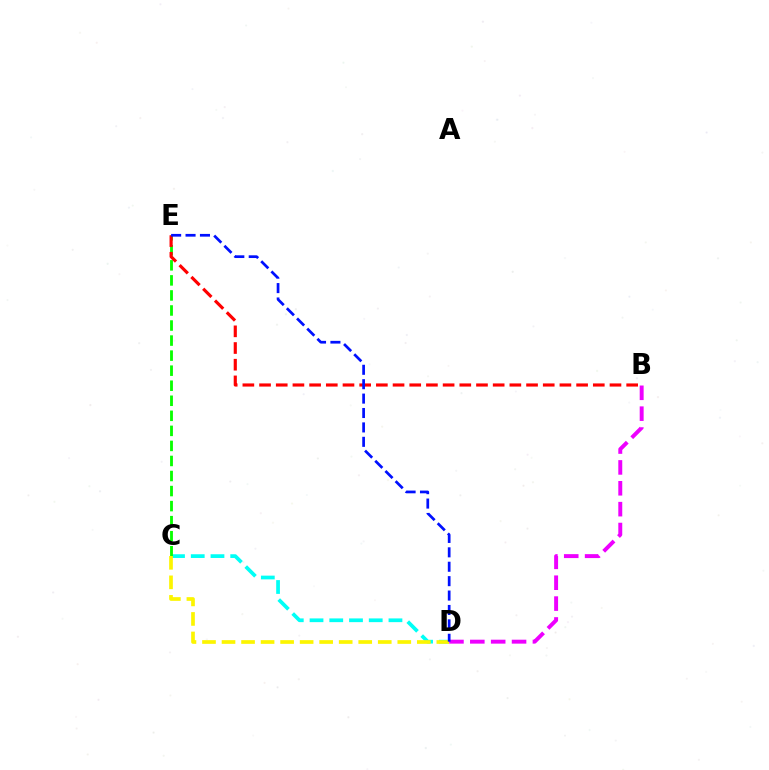{('C', 'D'): [{'color': '#00fff6', 'line_style': 'dashed', 'thickness': 2.68}, {'color': '#fcf500', 'line_style': 'dashed', 'thickness': 2.65}], ('C', 'E'): [{'color': '#08ff00', 'line_style': 'dashed', 'thickness': 2.04}], ('B', 'D'): [{'color': '#ee00ff', 'line_style': 'dashed', 'thickness': 2.83}], ('B', 'E'): [{'color': '#ff0000', 'line_style': 'dashed', 'thickness': 2.27}], ('D', 'E'): [{'color': '#0010ff', 'line_style': 'dashed', 'thickness': 1.96}]}